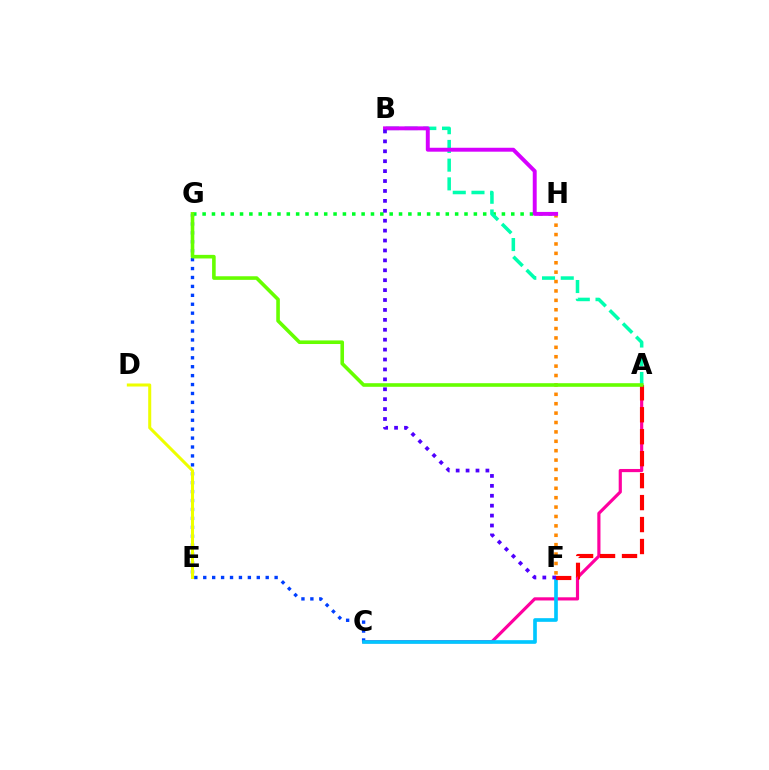{('A', 'C'): [{'color': '#ff00a0', 'line_style': 'solid', 'thickness': 2.28}], ('G', 'H'): [{'color': '#00ff27', 'line_style': 'dotted', 'thickness': 2.54}], ('C', 'G'): [{'color': '#003fff', 'line_style': 'dotted', 'thickness': 2.42}], ('F', 'H'): [{'color': '#ff8800', 'line_style': 'dotted', 'thickness': 2.55}], ('C', 'F'): [{'color': '#00c7ff', 'line_style': 'solid', 'thickness': 2.63}], ('A', 'B'): [{'color': '#00ffaf', 'line_style': 'dashed', 'thickness': 2.54}], ('A', 'F'): [{'color': '#ff0000', 'line_style': 'dashed', 'thickness': 2.98}], ('B', 'H'): [{'color': '#d600ff', 'line_style': 'solid', 'thickness': 2.83}], ('D', 'E'): [{'color': '#eeff00', 'line_style': 'solid', 'thickness': 2.19}], ('B', 'F'): [{'color': '#4f00ff', 'line_style': 'dotted', 'thickness': 2.69}], ('A', 'G'): [{'color': '#66ff00', 'line_style': 'solid', 'thickness': 2.59}]}